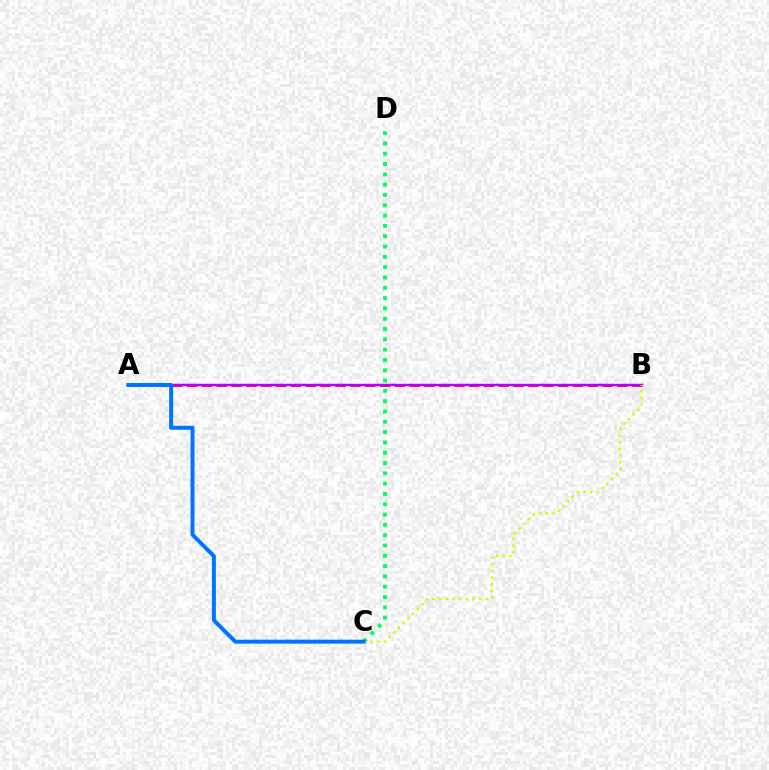{('A', 'B'): [{'color': '#ff0000', 'line_style': 'dashed', 'thickness': 2.02}, {'color': '#b900ff', 'line_style': 'solid', 'thickness': 1.76}], ('C', 'D'): [{'color': '#00ff5c', 'line_style': 'dotted', 'thickness': 2.8}], ('B', 'C'): [{'color': '#d1ff00', 'line_style': 'dotted', 'thickness': 1.81}], ('A', 'C'): [{'color': '#0074ff', 'line_style': 'solid', 'thickness': 2.85}]}